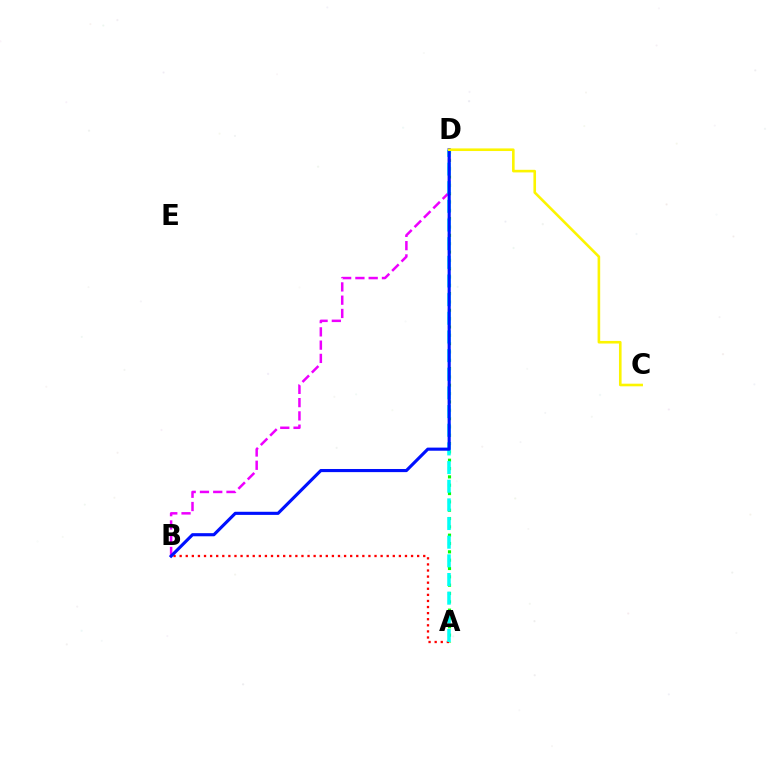{('A', 'D'): [{'color': '#08ff00', 'line_style': 'dotted', 'thickness': 2.26}, {'color': '#00fff6', 'line_style': 'dashed', 'thickness': 2.53}], ('B', 'D'): [{'color': '#ee00ff', 'line_style': 'dashed', 'thickness': 1.8}, {'color': '#0010ff', 'line_style': 'solid', 'thickness': 2.25}], ('A', 'B'): [{'color': '#ff0000', 'line_style': 'dotted', 'thickness': 1.65}], ('C', 'D'): [{'color': '#fcf500', 'line_style': 'solid', 'thickness': 1.88}]}